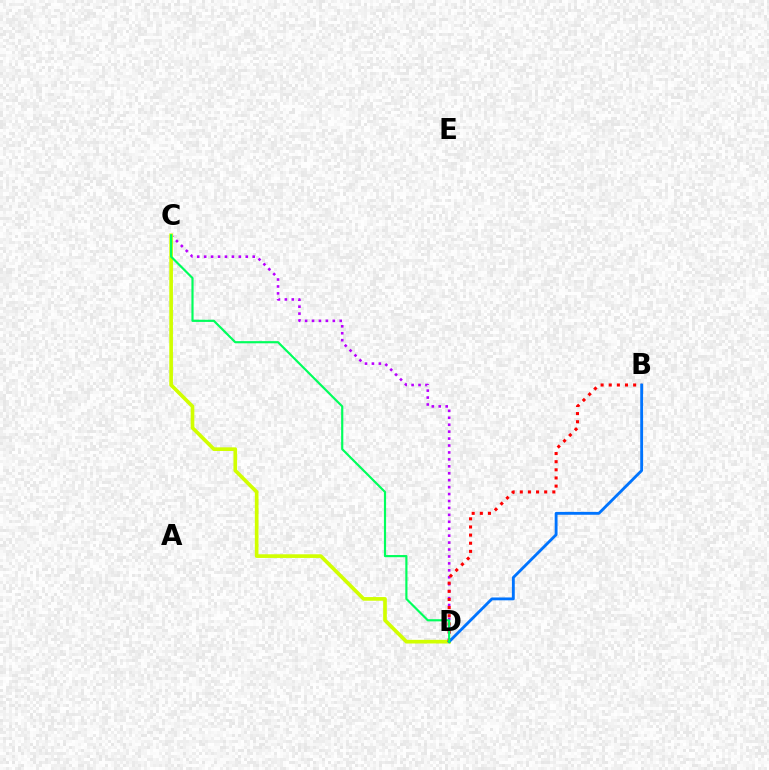{('C', 'D'): [{'color': '#b900ff', 'line_style': 'dotted', 'thickness': 1.88}, {'color': '#d1ff00', 'line_style': 'solid', 'thickness': 2.64}, {'color': '#00ff5c', 'line_style': 'solid', 'thickness': 1.56}], ('B', 'D'): [{'color': '#ff0000', 'line_style': 'dotted', 'thickness': 2.21}, {'color': '#0074ff', 'line_style': 'solid', 'thickness': 2.05}]}